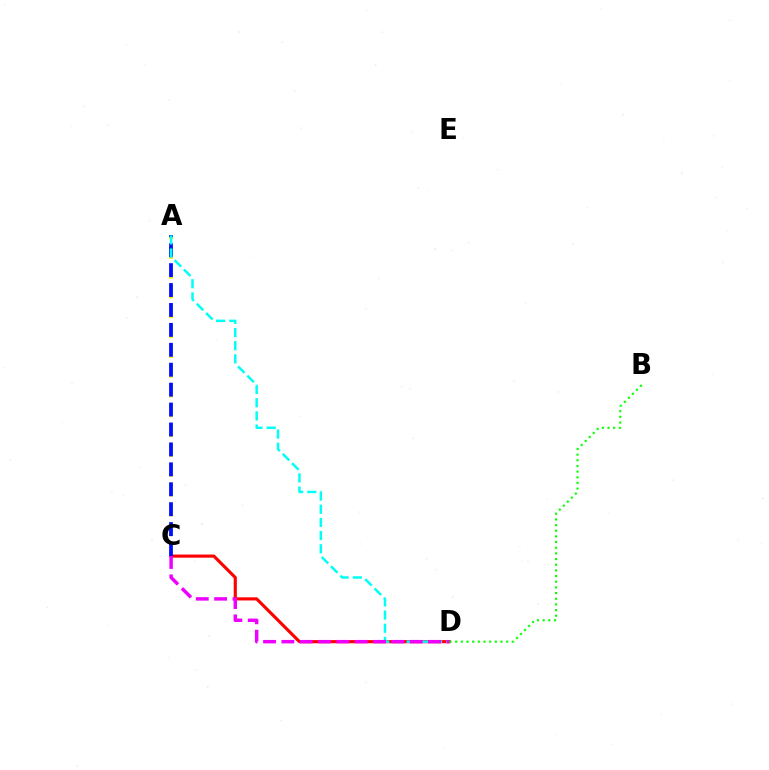{('A', 'C'): [{'color': '#fcf500', 'line_style': 'dotted', 'thickness': 2.69}, {'color': '#0010ff', 'line_style': 'dashed', 'thickness': 2.71}], ('C', 'D'): [{'color': '#ff0000', 'line_style': 'solid', 'thickness': 2.26}, {'color': '#ee00ff', 'line_style': 'dashed', 'thickness': 2.49}], ('B', 'D'): [{'color': '#08ff00', 'line_style': 'dotted', 'thickness': 1.54}], ('A', 'D'): [{'color': '#00fff6', 'line_style': 'dashed', 'thickness': 1.79}]}